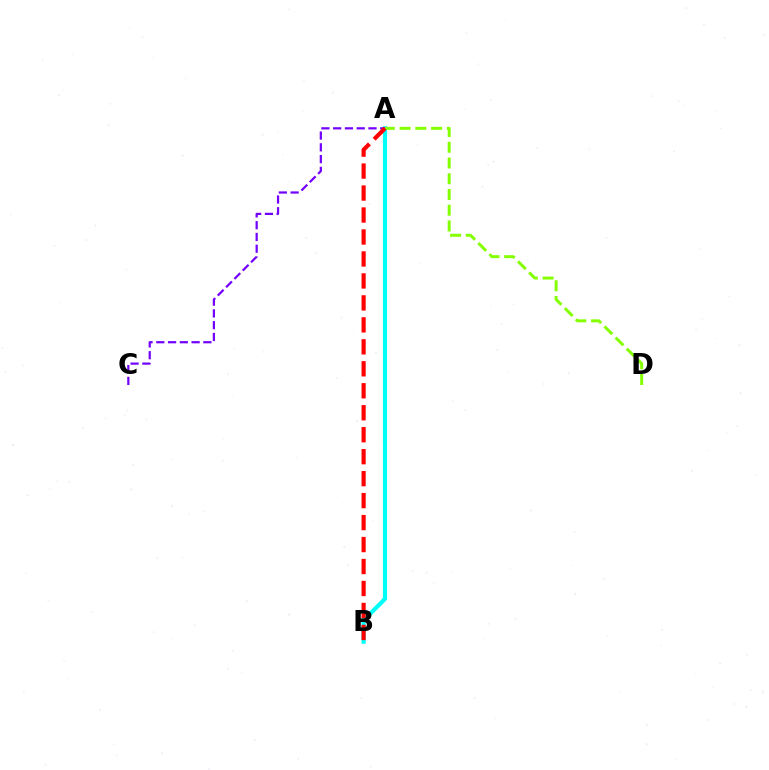{('A', 'B'): [{'color': '#00fff6', 'line_style': 'solid', 'thickness': 3.0}, {'color': '#ff0000', 'line_style': 'dashed', 'thickness': 2.98}], ('A', 'D'): [{'color': '#84ff00', 'line_style': 'dashed', 'thickness': 2.14}], ('A', 'C'): [{'color': '#7200ff', 'line_style': 'dashed', 'thickness': 1.6}]}